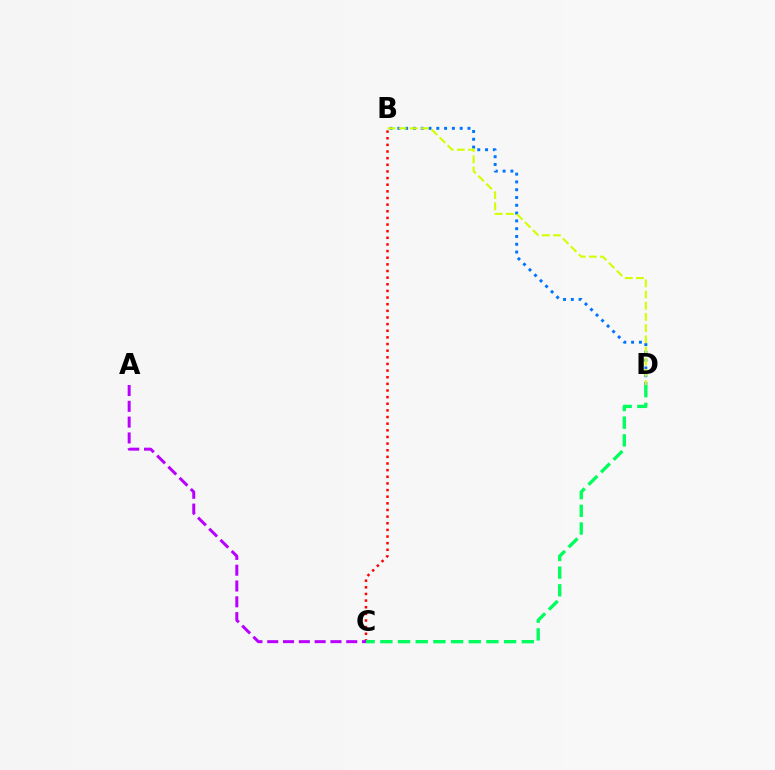{('B', 'C'): [{'color': '#ff0000', 'line_style': 'dotted', 'thickness': 1.8}], ('B', 'D'): [{'color': '#0074ff', 'line_style': 'dotted', 'thickness': 2.12}, {'color': '#d1ff00', 'line_style': 'dashed', 'thickness': 1.52}], ('A', 'C'): [{'color': '#b900ff', 'line_style': 'dashed', 'thickness': 2.15}], ('C', 'D'): [{'color': '#00ff5c', 'line_style': 'dashed', 'thickness': 2.4}]}